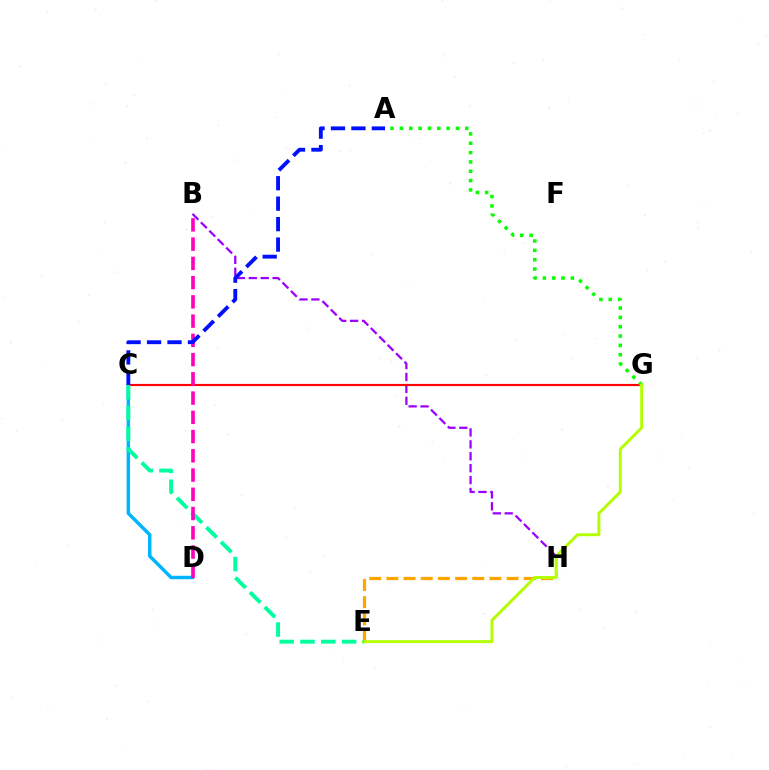{('B', 'H'): [{'color': '#9b00ff', 'line_style': 'dashed', 'thickness': 1.62}], ('C', 'D'): [{'color': '#00b5ff', 'line_style': 'solid', 'thickness': 2.49}], ('E', 'H'): [{'color': '#ffa500', 'line_style': 'dashed', 'thickness': 2.33}], ('C', 'G'): [{'color': '#ff0000', 'line_style': 'solid', 'thickness': 1.55}], ('A', 'G'): [{'color': '#08ff00', 'line_style': 'dotted', 'thickness': 2.54}], ('E', 'G'): [{'color': '#b3ff00', 'line_style': 'solid', 'thickness': 2.12}], ('C', 'E'): [{'color': '#00ff9d', 'line_style': 'dashed', 'thickness': 2.82}], ('B', 'D'): [{'color': '#ff00bd', 'line_style': 'dashed', 'thickness': 2.61}], ('A', 'C'): [{'color': '#0010ff', 'line_style': 'dashed', 'thickness': 2.78}]}